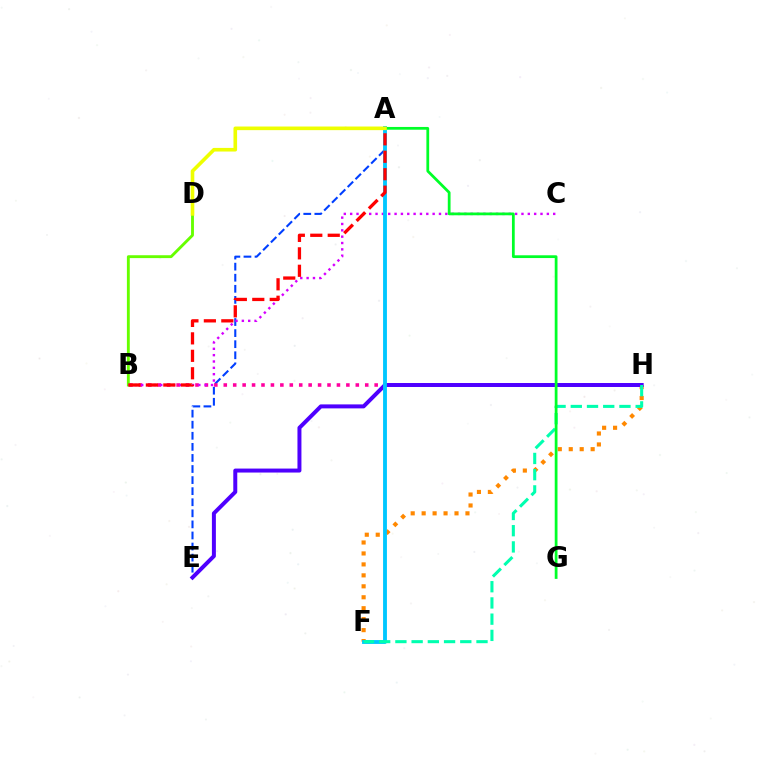{('A', 'E'): [{'color': '#003fff', 'line_style': 'dashed', 'thickness': 1.5}], ('B', 'H'): [{'color': '#ff00a0', 'line_style': 'dotted', 'thickness': 2.56}], ('B', 'D'): [{'color': '#66ff00', 'line_style': 'solid', 'thickness': 2.07}], ('F', 'H'): [{'color': '#ff8800', 'line_style': 'dotted', 'thickness': 2.98}, {'color': '#00ffaf', 'line_style': 'dashed', 'thickness': 2.2}], ('B', 'C'): [{'color': '#d600ff', 'line_style': 'dotted', 'thickness': 1.72}], ('E', 'H'): [{'color': '#4f00ff', 'line_style': 'solid', 'thickness': 2.86}], ('A', 'F'): [{'color': '#00c7ff', 'line_style': 'solid', 'thickness': 2.77}], ('A', 'G'): [{'color': '#00ff27', 'line_style': 'solid', 'thickness': 1.99}], ('A', 'D'): [{'color': '#eeff00', 'line_style': 'solid', 'thickness': 2.61}], ('A', 'B'): [{'color': '#ff0000', 'line_style': 'dashed', 'thickness': 2.37}]}